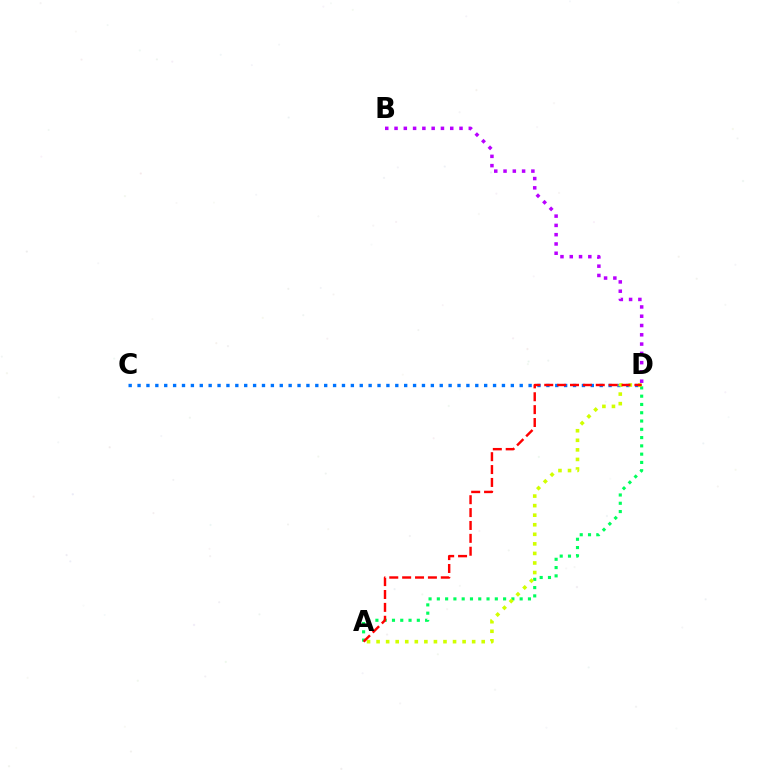{('C', 'D'): [{'color': '#0074ff', 'line_style': 'dotted', 'thickness': 2.41}], ('A', 'D'): [{'color': '#00ff5c', 'line_style': 'dotted', 'thickness': 2.25}, {'color': '#d1ff00', 'line_style': 'dotted', 'thickness': 2.6}, {'color': '#ff0000', 'line_style': 'dashed', 'thickness': 1.75}], ('B', 'D'): [{'color': '#b900ff', 'line_style': 'dotted', 'thickness': 2.52}]}